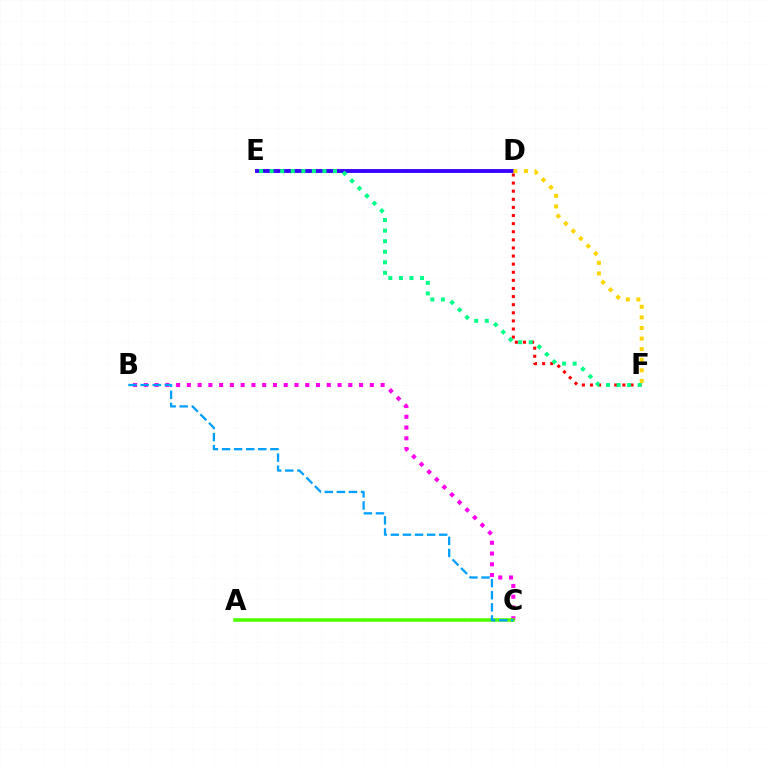{('B', 'C'): [{'color': '#ff00ed', 'line_style': 'dotted', 'thickness': 2.92}, {'color': '#009eff', 'line_style': 'dashed', 'thickness': 1.64}], ('D', 'E'): [{'color': '#3700ff', 'line_style': 'solid', 'thickness': 2.77}], ('A', 'C'): [{'color': '#4fff00', 'line_style': 'solid', 'thickness': 2.6}], ('D', 'F'): [{'color': '#ff0000', 'line_style': 'dotted', 'thickness': 2.2}, {'color': '#ffd500', 'line_style': 'dotted', 'thickness': 2.88}], ('E', 'F'): [{'color': '#00ff86', 'line_style': 'dotted', 'thickness': 2.87}]}